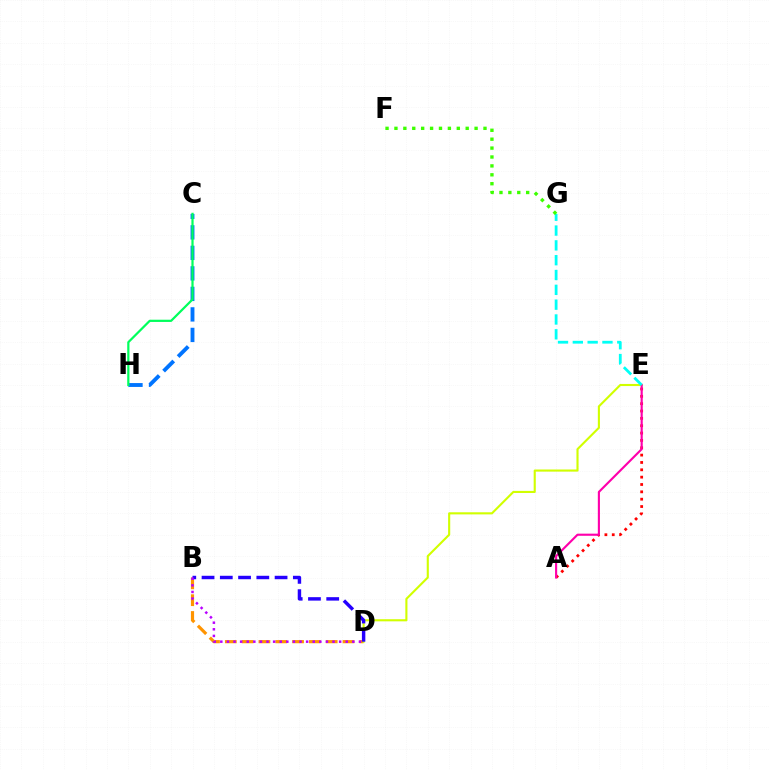{('C', 'H'): [{'color': '#0074ff', 'line_style': 'dashed', 'thickness': 2.79}, {'color': '#00ff5c', 'line_style': 'solid', 'thickness': 1.6}], ('B', 'D'): [{'color': '#ff9400', 'line_style': 'dashed', 'thickness': 2.28}, {'color': '#2500ff', 'line_style': 'dashed', 'thickness': 2.48}, {'color': '#b900ff', 'line_style': 'dotted', 'thickness': 1.79}], ('D', 'E'): [{'color': '#d1ff00', 'line_style': 'solid', 'thickness': 1.52}], ('A', 'E'): [{'color': '#ff0000', 'line_style': 'dotted', 'thickness': 2.0}, {'color': '#ff00ac', 'line_style': 'solid', 'thickness': 1.54}], ('E', 'G'): [{'color': '#00fff6', 'line_style': 'dashed', 'thickness': 2.01}], ('F', 'G'): [{'color': '#3dff00', 'line_style': 'dotted', 'thickness': 2.42}]}